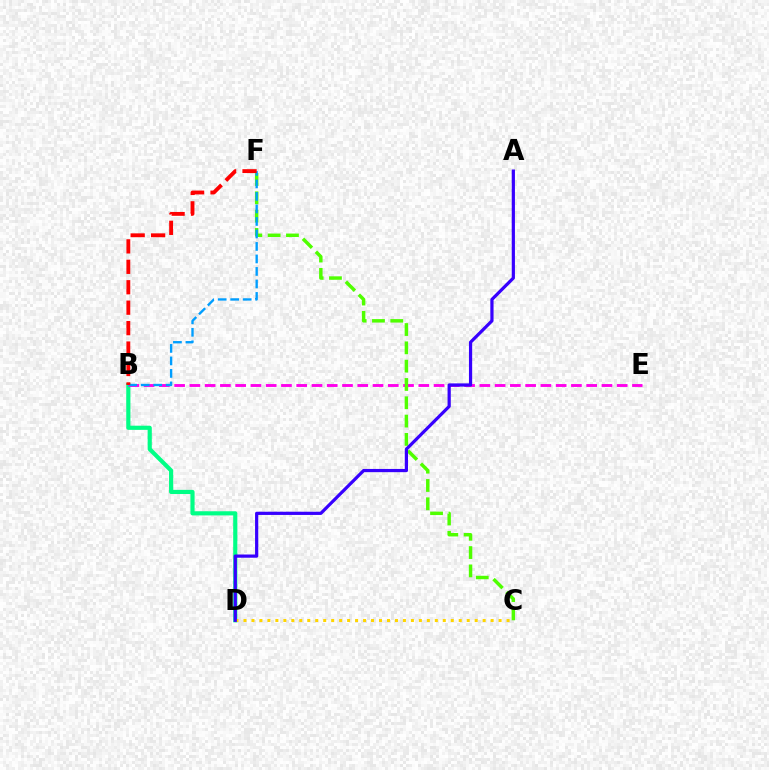{('B', 'D'): [{'color': '#00ff86', 'line_style': 'solid', 'thickness': 2.99}], ('B', 'E'): [{'color': '#ff00ed', 'line_style': 'dashed', 'thickness': 2.07}], ('C', 'F'): [{'color': '#4fff00', 'line_style': 'dashed', 'thickness': 2.49}], ('B', 'F'): [{'color': '#009eff', 'line_style': 'dashed', 'thickness': 1.7}, {'color': '#ff0000', 'line_style': 'dashed', 'thickness': 2.78}], ('C', 'D'): [{'color': '#ffd500', 'line_style': 'dotted', 'thickness': 2.17}], ('A', 'D'): [{'color': '#3700ff', 'line_style': 'solid', 'thickness': 2.31}]}